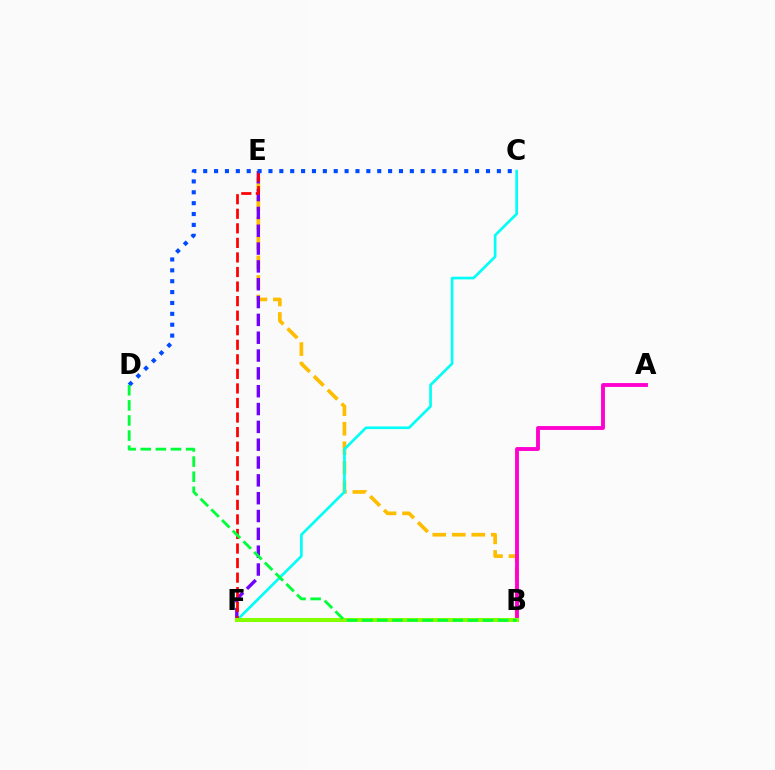{('B', 'E'): [{'color': '#ffbd00', 'line_style': 'dashed', 'thickness': 2.65}], ('E', 'F'): [{'color': '#7200ff', 'line_style': 'dashed', 'thickness': 2.42}, {'color': '#ff0000', 'line_style': 'dashed', 'thickness': 1.98}], ('C', 'F'): [{'color': '#00fff6', 'line_style': 'solid', 'thickness': 1.92}], ('A', 'B'): [{'color': '#ff00cf', 'line_style': 'solid', 'thickness': 2.78}], ('C', 'D'): [{'color': '#004bff', 'line_style': 'dotted', 'thickness': 2.96}], ('B', 'F'): [{'color': '#84ff00', 'line_style': 'solid', 'thickness': 2.93}], ('B', 'D'): [{'color': '#00ff39', 'line_style': 'dashed', 'thickness': 2.05}]}